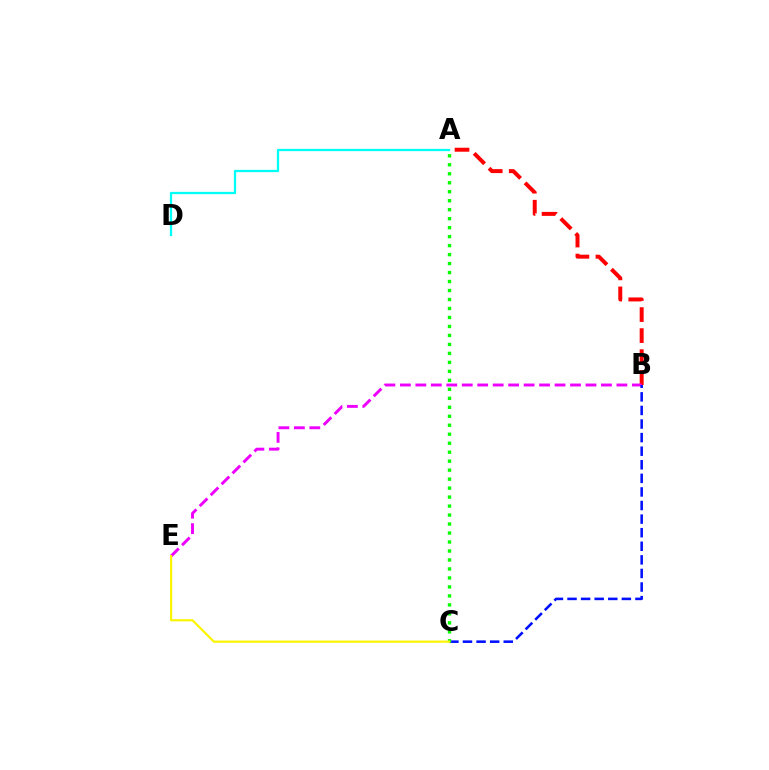{('A', 'D'): [{'color': '#00fff6', 'line_style': 'solid', 'thickness': 1.65}], ('A', 'B'): [{'color': '#ff0000', 'line_style': 'dashed', 'thickness': 2.86}], ('B', 'E'): [{'color': '#ee00ff', 'line_style': 'dashed', 'thickness': 2.1}], ('B', 'C'): [{'color': '#0010ff', 'line_style': 'dashed', 'thickness': 1.85}], ('A', 'C'): [{'color': '#08ff00', 'line_style': 'dotted', 'thickness': 2.44}], ('C', 'E'): [{'color': '#fcf500', 'line_style': 'solid', 'thickness': 1.57}]}